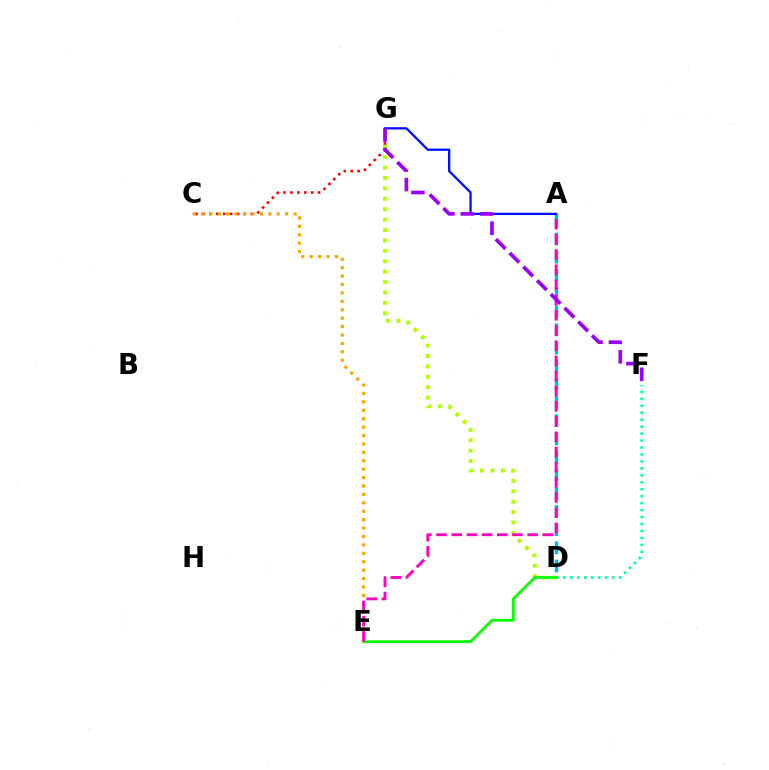{('D', 'G'): [{'color': '#b3ff00', 'line_style': 'dotted', 'thickness': 2.83}], ('A', 'D'): [{'color': '#00b5ff', 'line_style': 'dashed', 'thickness': 2.47}], ('D', 'F'): [{'color': '#00ff9d', 'line_style': 'dotted', 'thickness': 1.89}], ('D', 'E'): [{'color': '#08ff00', 'line_style': 'solid', 'thickness': 2.0}], ('C', 'G'): [{'color': '#ff0000', 'line_style': 'dotted', 'thickness': 1.88}], ('C', 'E'): [{'color': '#ffa500', 'line_style': 'dotted', 'thickness': 2.29}], ('A', 'E'): [{'color': '#ff00bd', 'line_style': 'dashed', 'thickness': 2.06}], ('A', 'G'): [{'color': '#0010ff', 'line_style': 'solid', 'thickness': 1.66}], ('F', 'G'): [{'color': '#9b00ff', 'line_style': 'dashed', 'thickness': 2.64}]}